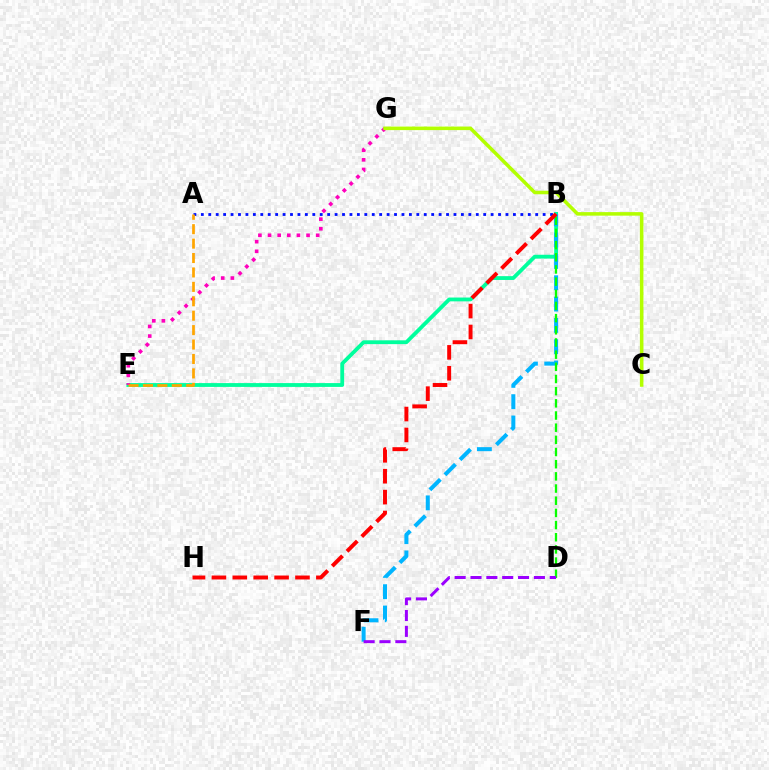{('A', 'B'): [{'color': '#0010ff', 'line_style': 'dotted', 'thickness': 2.02}], ('B', 'E'): [{'color': '#00ff9d', 'line_style': 'solid', 'thickness': 2.75}], ('E', 'G'): [{'color': '#ff00bd', 'line_style': 'dotted', 'thickness': 2.62}], ('B', 'F'): [{'color': '#00b5ff', 'line_style': 'dashed', 'thickness': 2.89}], ('B', 'D'): [{'color': '#08ff00', 'line_style': 'dashed', 'thickness': 1.65}], ('A', 'E'): [{'color': '#ffa500', 'line_style': 'dashed', 'thickness': 1.96}], ('C', 'G'): [{'color': '#b3ff00', 'line_style': 'solid', 'thickness': 2.55}], ('B', 'H'): [{'color': '#ff0000', 'line_style': 'dashed', 'thickness': 2.84}], ('D', 'F'): [{'color': '#9b00ff', 'line_style': 'dashed', 'thickness': 2.15}]}